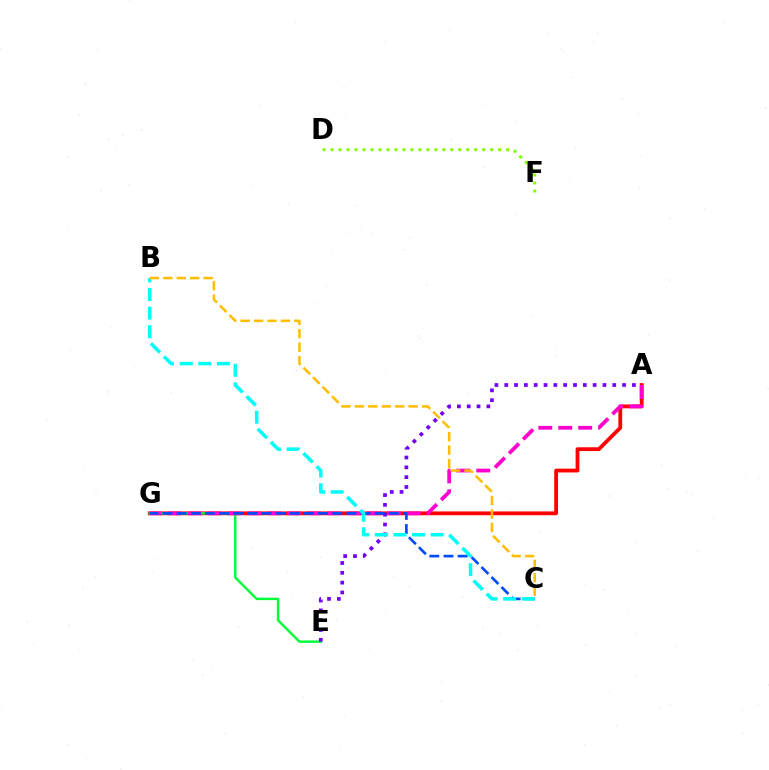{('A', 'G'): [{'color': '#ff0000', 'line_style': 'solid', 'thickness': 2.73}, {'color': '#ff00cf', 'line_style': 'dashed', 'thickness': 2.71}], ('E', 'G'): [{'color': '#00ff39', 'line_style': 'solid', 'thickness': 1.77}], ('A', 'E'): [{'color': '#7200ff', 'line_style': 'dotted', 'thickness': 2.67}], ('C', 'G'): [{'color': '#004bff', 'line_style': 'dashed', 'thickness': 1.92}], ('B', 'C'): [{'color': '#00fff6', 'line_style': 'dashed', 'thickness': 2.53}, {'color': '#ffbd00', 'line_style': 'dashed', 'thickness': 1.83}], ('D', 'F'): [{'color': '#84ff00', 'line_style': 'dotted', 'thickness': 2.17}]}